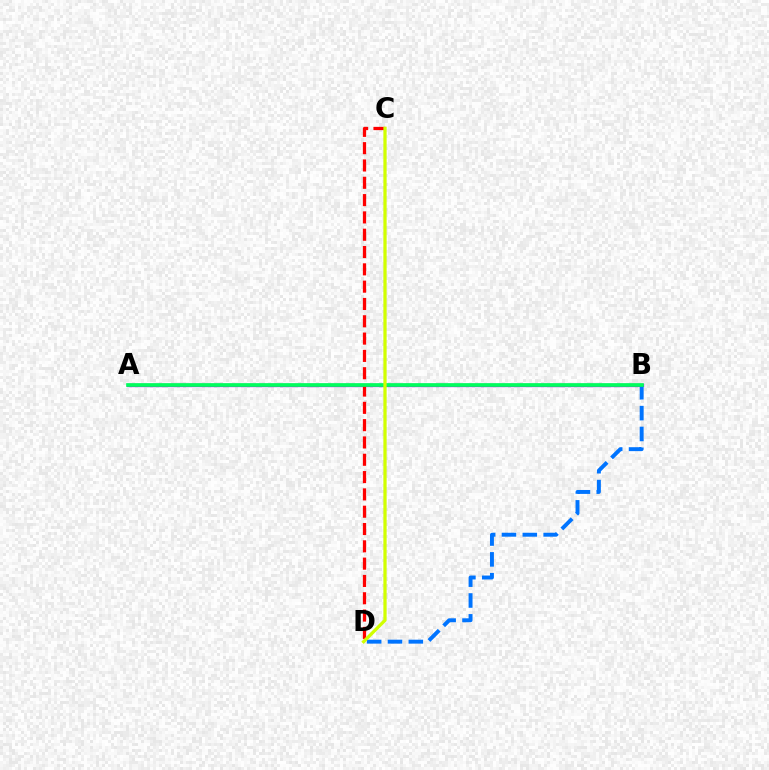{('A', 'B'): [{'color': '#b900ff', 'line_style': 'solid', 'thickness': 2.38}, {'color': '#00ff5c', 'line_style': 'solid', 'thickness': 2.65}], ('C', 'D'): [{'color': '#ff0000', 'line_style': 'dashed', 'thickness': 2.35}, {'color': '#d1ff00', 'line_style': 'solid', 'thickness': 2.34}], ('B', 'D'): [{'color': '#0074ff', 'line_style': 'dashed', 'thickness': 2.83}]}